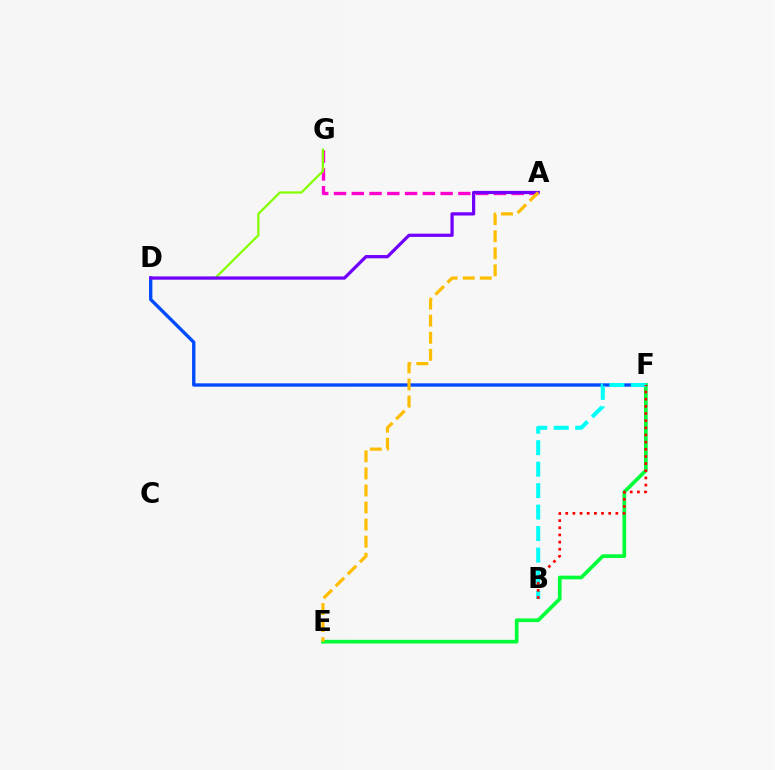{('A', 'G'): [{'color': '#ff00cf', 'line_style': 'dashed', 'thickness': 2.41}], ('D', 'F'): [{'color': '#004bff', 'line_style': 'solid', 'thickness': 2.42}], ('E', 'F'): [{'color': '#00ff39', 'line_style': 'solid', 'thickness': 2.66}], ('B', 'F'): [{'color': '#00fff6', 'line_style': 'dashed', 'thickness': 2.92}, {'color': '#ff0000', 'line_style': 'dotted', 'thickness': 1.94}], ('D', 'G'): [{'color': '#84ff00', 'line_style': 'solid', 'thickness': 1.63}], ('A', 'D'): [{'color': '#7200ff', 'line_style': 'solid', 'thickness': 2.33}], ('A', 'E'): [{'color': '#ffbd00', 'line_style': 'dashed', 'thickness': 2.32}]}